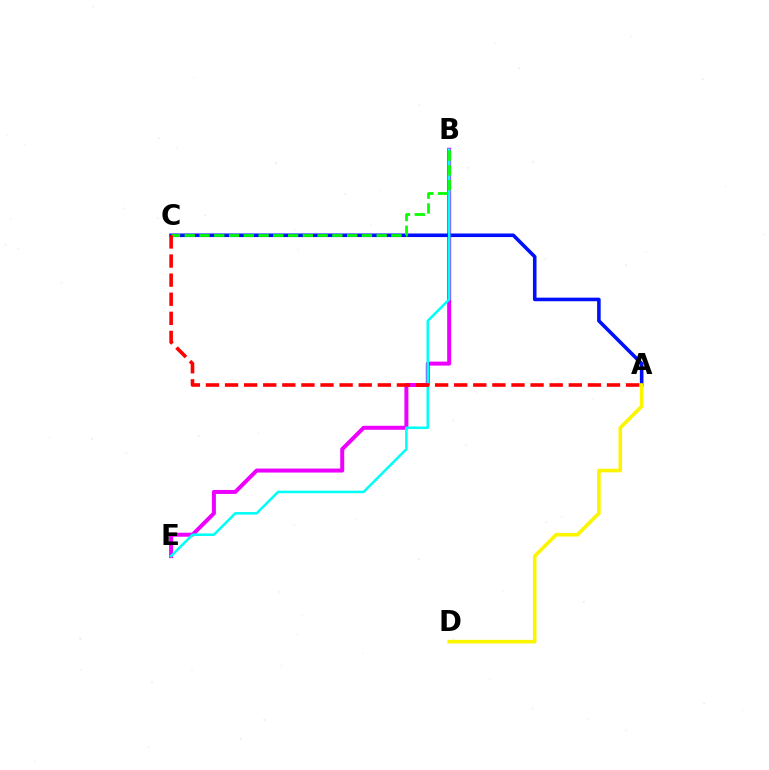{('B', 'E'): [{'color': '#ee00ff', 'line_style': 'solid', 'thickness': 2.88}, {'color': '#00fff6', 'line_style': 'solid', 'thickness': 1.83}], ('A', 'C'): [{'color': '#0010ff', 'line_style': 'solid', 'thickness': 2.58}, {'color': '#ff0000', 'line_style': 'dashed', 'thickness': 2.59}], ('A', 'D'): [{'color': '#fcf500', 'line_style': 'solid', 'thickness': 2.59}], ('B', 'C'): [{'color': '#08ff00', 'line_style': 'dashed', 'thickness': 2.01}]}